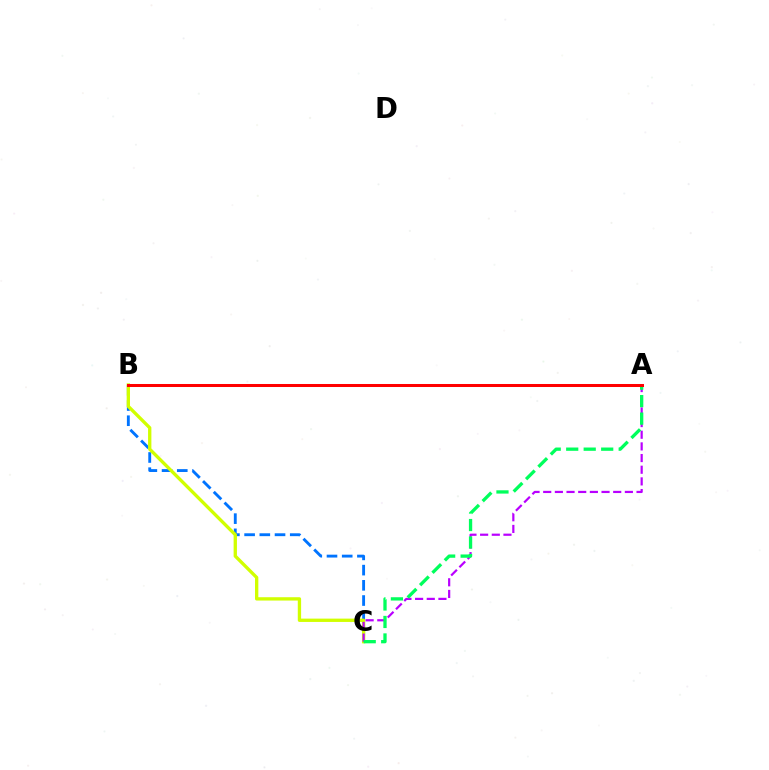{('B', 'C'): [{'color': '#0074ff', 'line_style': 'dashed', 'thickness': 2.07}, {'color': '#d1ff00', 'line_style': 'solid', 'thickness': 2.4}], ('A', 'C'): [{'color': '#b900ff', 'line_style': 'dashed', 'thickness': 1.58}, {'color': '#00ff5c', 'line_style': 'dashed', 'thickness': 2.38}], ('A', 'B'): [{'color': '#ff0000', 'line_style': 'solid', 'thickness': 2.17}]}